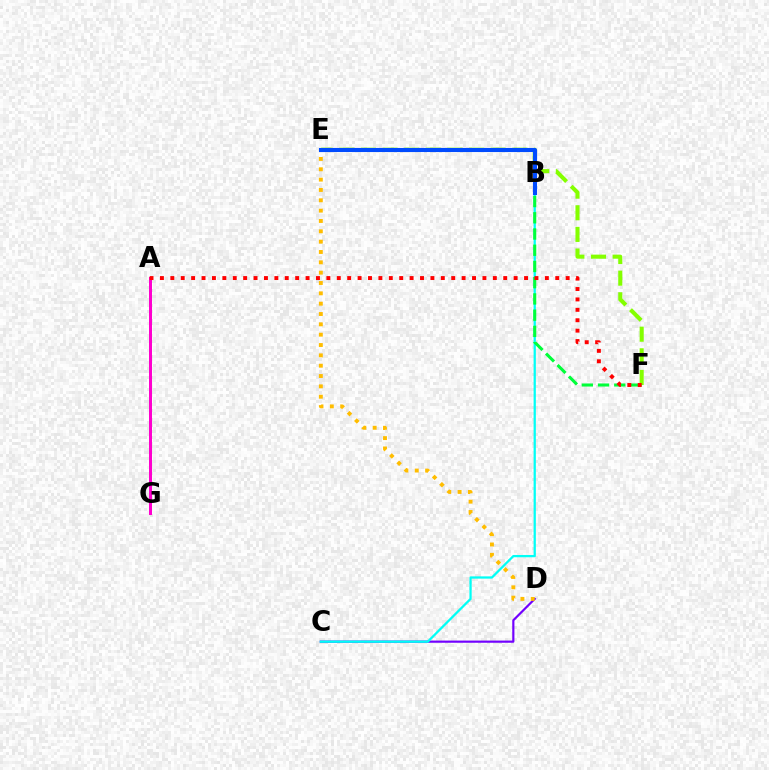{('C', 'D'): [{'color': '#7200ff', 'line_style': 'solid', 'thickness': 1.57}], ('E', 'F'): [{'color': '#84ff00', 'line_style': 'dashed', 'thickness': 2.94}], ('B', 'C'): [{'color': '#00fff6', 'line_style': 'solid', 'thickness': 1.63}], ('D', 'E'): [{'color': '#ffbd00', 'line_style': 'dotted', 'thickness': 2.81}], ('B', 'F'): [{'color': '#00ff39', 'line_style': 'dashed', 'thickness': 2.2}], ('B', 'E'): [{'color': '#004bff', 'line_style': 'solid', 'thickness': 2.95}], ('A', 'G'): [{'color': '#ff00cf', 'line_style': 'solid', 'thickness': 2.15}], ('A', 'F'): [{'color': '#ff0000', 'line_style': 'dotted', 'thickness': 2.83}]}